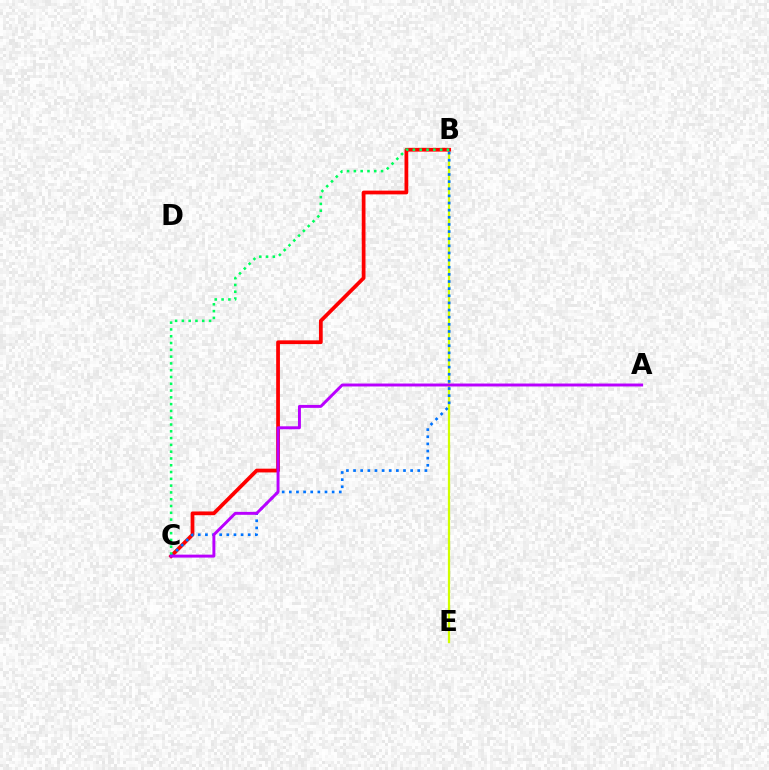{('B', 'E'): [{'color': '#d1ff00', 'line_style': 'solid', 'thickness': 1.61}], ('B', 'C'): [{'color': '#ff0000', 'line_style': 'solid', 'thickness': 2.7}, {'color': '#0074ff', 'line_style': 'dotted', 'thickness': 1.94}, {'color': '#00ff5c', 'line_style': 'dotted', 'thickness': 1.84}], ('A', 'C'): [{'color': '#b900ff', 'line_style': 'solid', 'thickness': 2.12}]}